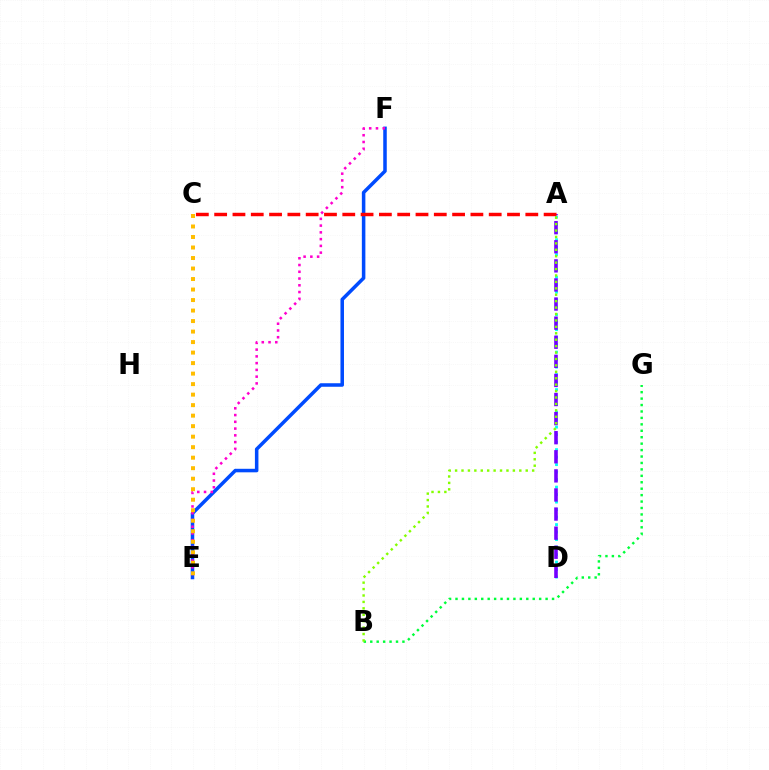{('A', 'D'): [{'color': '#00fff6', 'line_style': 'dotted', 'thickness': 2.04}, {'color': '#7200ff', 'line_style': 'dashed', 'thickness': 2.59}], ('E', 'F'): [{'color': '#004bff', 'line_style': 'solid', 'thickness': 2.54}, {'color': '#ff00cf', 'line_style': 'dotted', 'thickness': 1.84}], ('B', 'G'): [{'color': '#00ff39', 'line_style': 'dotted', 'thickness': 1.75}], ('A', 'C'): [{'color': '#ff0000', 'line_style': 'dashed', 'thickness': 2.49}], ('C', 'E'): [{'color': '#ffbd00', 'line_style': 'dotted', 'thickness': 2.86}], ('A', 'B'): [{'color': '#84ff00', 'line_style': 'dotted', 'thickness': 1.74}]}